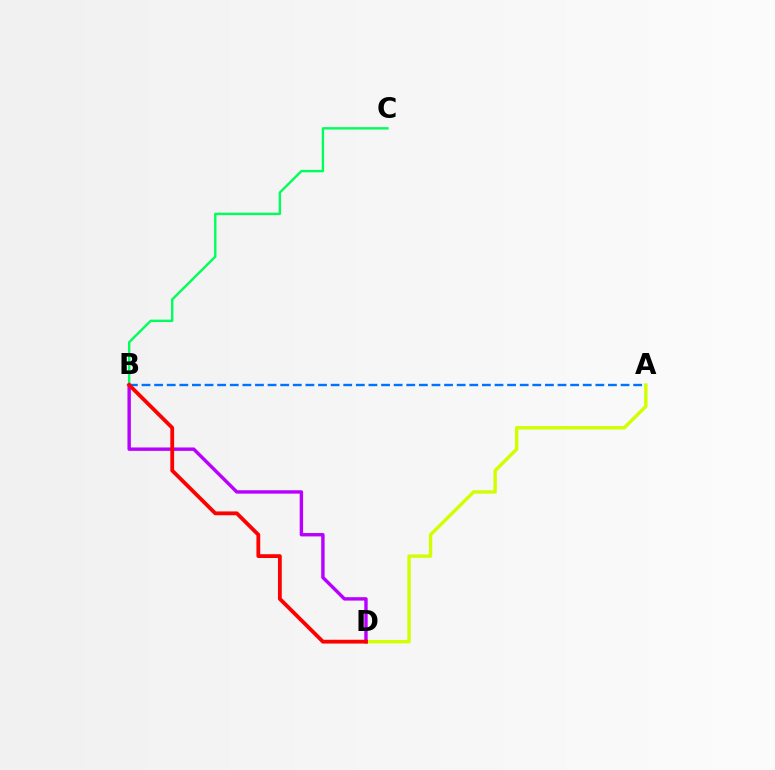{('A', 'B'): [{'color': '#0074ff', 'line_style': 'dashed', 'thickness': 1.71}], ('A', 'D'): [{'color': '#d1ff00', 'line_style': 'solid', 'thickness': 2.45}], ('B', 'D'): [{'color': '#b900ff', 'line_style': 'solid', 'thickness': 2.45}, {'color': '#ff0000', 'line_style': 'solid', 'thickness': 2.74}], ('B', 'C'): [{'color': '#00ff5c', 'line_style': 'solid', 'thickness': 1.73}]}